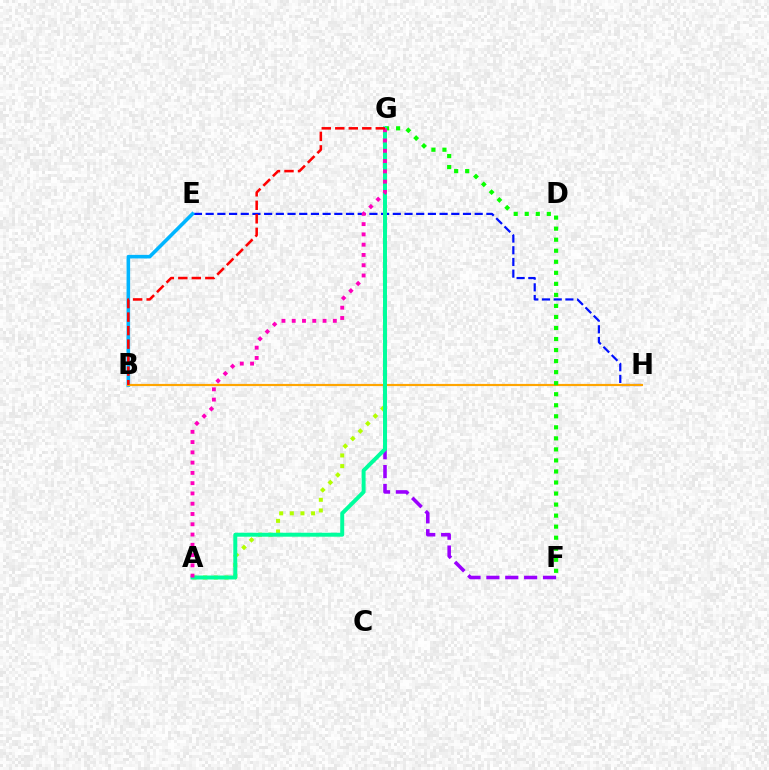{('F', 'G'): [{'color': '#9b00ff', 'line_style': 'dashed', 'thickness': 2.56}, {'color': '#08ff00', 'line_style': 'dotted', 'thickness': 3.0}], ('E', 'H'): [{'color': '#0010ff', 'line_style': 'dashed', 'thickness': 1.59}], ('B', 'E'): [{'color': '#00b5ff', 'line_style': 'solid', 'thickness': 2.58}], ('A', 'G'): [{'color': '#b3ff00', 'line_style': 'dotted', 'thickness': 2.89}, {'color': '#00ff9d', 'line_style': 'solid', 'thickness': 2.85}, {'color': '#ff00bd', 'line_style': 'dotted', 'thickness': 2.79}], ('B', 'H'): [{'color': '#ffa500', 'line_style': 'solid', 'thickness': 1.57}], ('B', 'G'): [{'color': '#ff0000', 'line_style': 'dashed', 'thickness': 1.83}]}